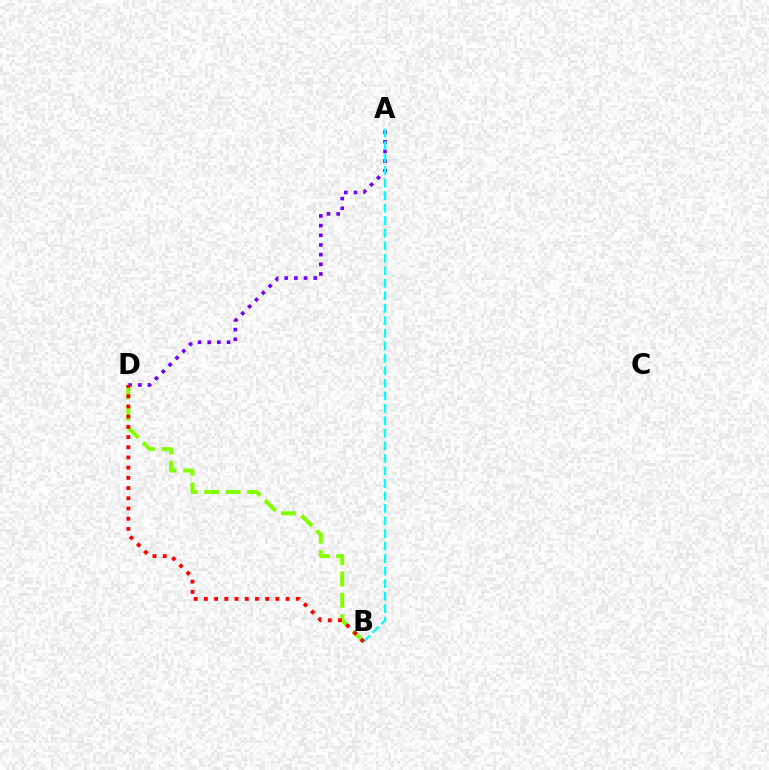{('A', 'D'): [{'color': '#7200ff', 'line_style': 'dotted', 'thickness': 2.63}], ('A', 'B'): [{'color': '#00fff6', 'line_style': 'dashed', 'thickness': 1.7}], ('B', 'D'): [{'color': '#84ff00', 'line_style': 'dashed', 'thickness': 2.9}, {'color': '#ff0000', 'line_style': 'dotted', 'thickness': 2.77}]}